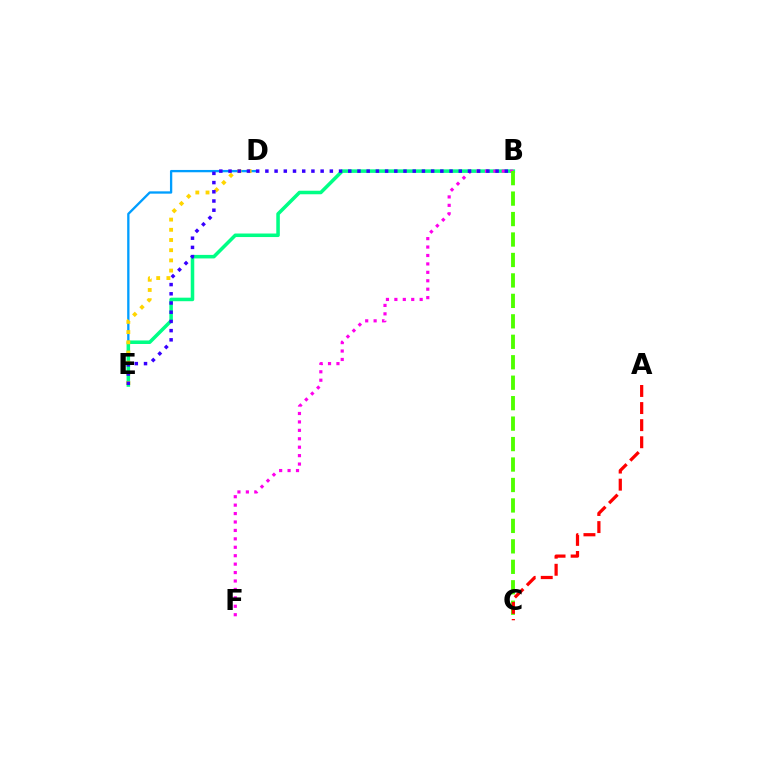{('D', 'E'): [{'color': '#009eff', 'line_style': 'solid', 'thickness': 1.66}, {'color': '#ffd500', 'line_style': 'dotted', 'thickness': 2.77}], ('B', 'E'): [{'color': '#00ff86', 'line_style': 'solid', 'thickness': 2.54}, {'color': '#3700ff', 'line_style': 'dotted', 'thickness': 2.5}], ('B', 'F'): [{'color': '#ff00ed', 'line_style': 'dotted', 'thickness': 2.29}], ('B', 'C'): [{'color': '#4fff00', 'line_style': 'dashed', 'thickness': 2.78}], ('A', 'C'): [{'color': '#ff0000', 'line_style': 'dashed', 'thickness': 2.32}]}